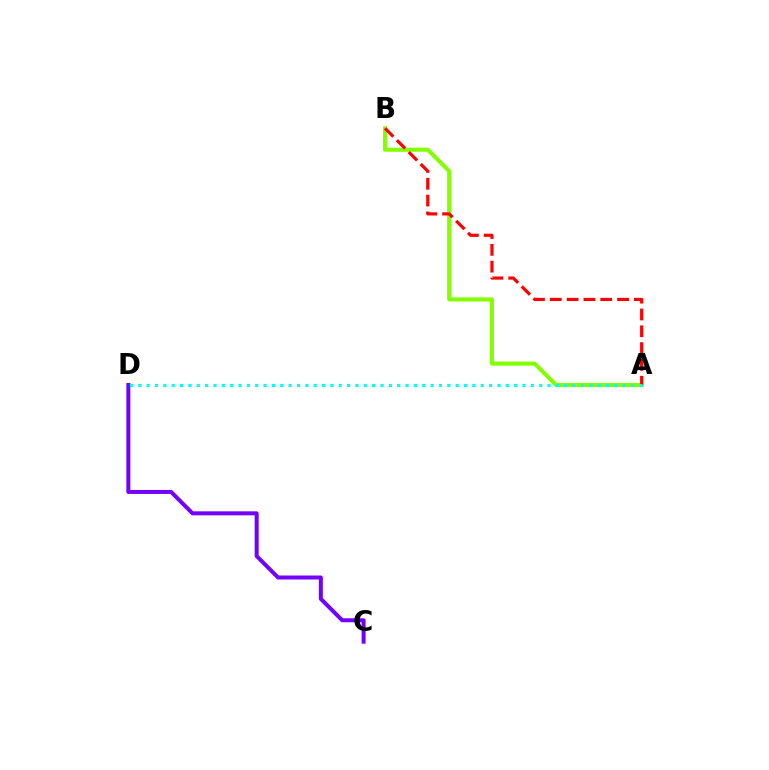{('A', 'B'): [{'color': '#84ff00', 'line_style': 'solid', 'thickness': 2.94}, {'color': '#ff0000', 'line_style': 'dashed', 'thickness': 2.28}], ('C', 'D'): [{'color': '#7200ff', 'line_style': 'solid', 'thickness': 2.88}], ('A', 'D'): [{'color': '#00fff6', 'line_style': 'dotted', 'thickness': 2.27}]}